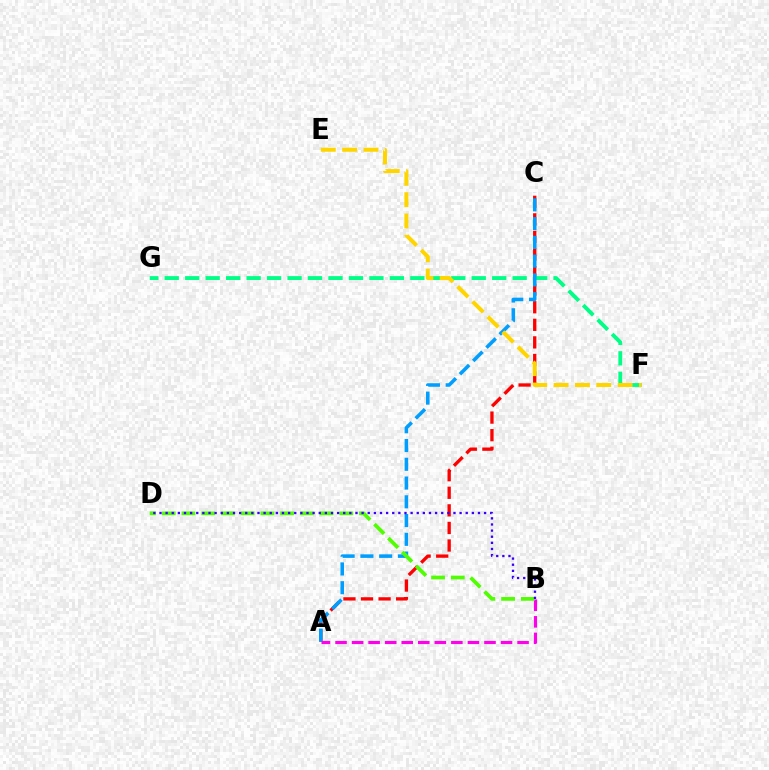{('A', 'C'): [{'color': '#ff0000', 'line_style': 'dashed', 'thickness': 2.39}, {'color': '#009eff', 'line_style': 'dashed', 'thickness': 2.55}], ('F', 'G'): [{'color': '#00ff86', 'line_style': 'dashed', 'thickness': 2.78}], ('A', 'B'): [{'color': '#ff00ed', 'line_style': 'dashed', 'thickness': 2.25}], ('B', 'D'): [{'color': '#4fff00', 'line_style': 'dashed', 'thickness': 2.68}, {'color': '#3700ff', 'line_style': 'dotted', 'thickness': 1.66}], ('E', 'F'): [{'color': '#ffd500', 'line_style': 'dashed', 'thickness': 2.9}]}